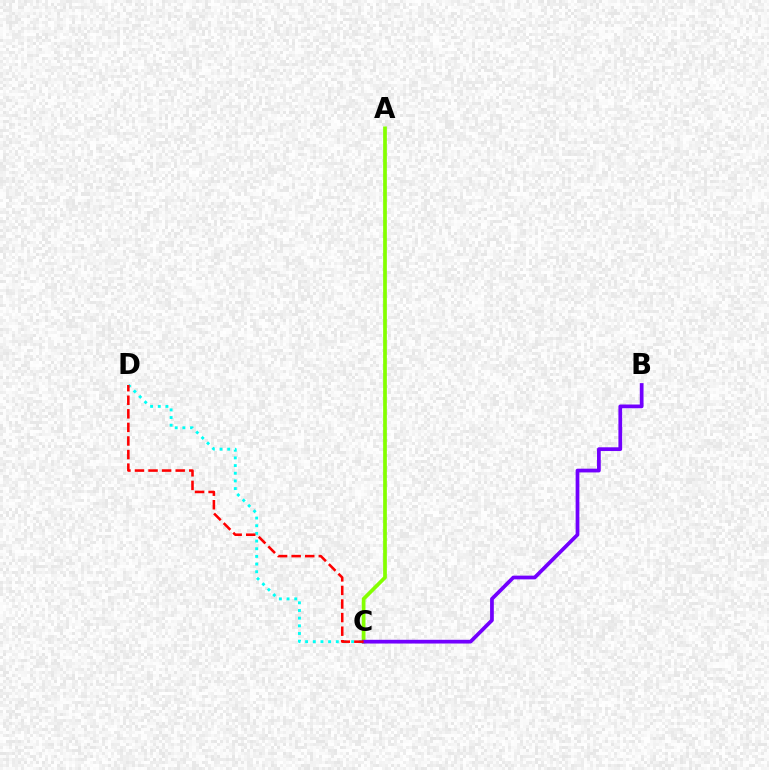{('A', 'C'): [{'color': '#84ff00', 'line_style': 'solid', 'thickness': 2.68}], ('B', 'C'): [{'color': '#7200ff', 'line_style': 'solid', 'thickness': 2.69}], ('C', 'D'): [{'color': '#00fff6', 'line_style': 'dotted', 'thickness': 2.08}, {'color': '#ff0000', 'line_style': 'dashed', 'thickness': 1.84}]}